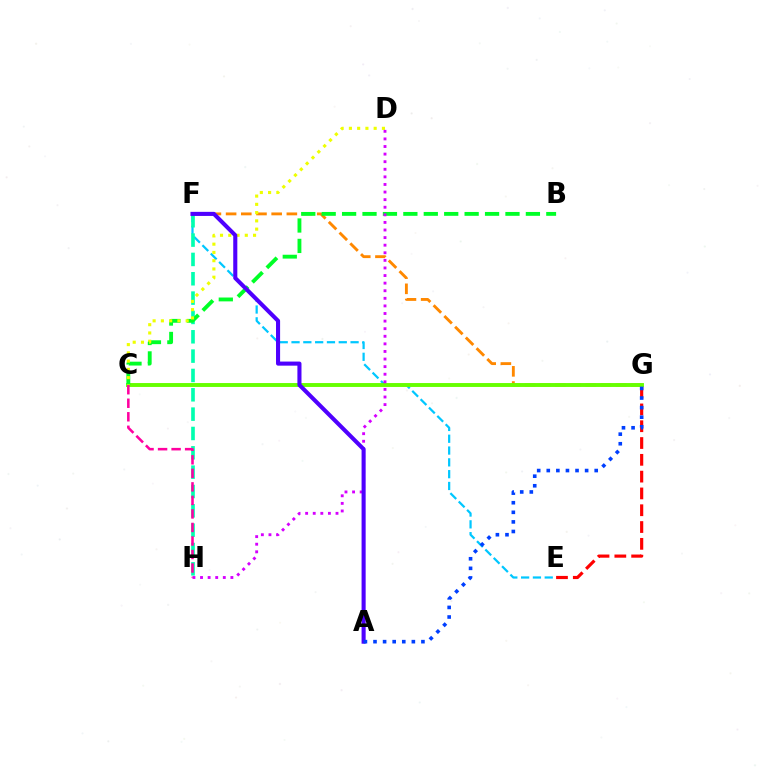{('E', 'F'): [{'color': '#00c7ff', 'line_style': 'dashed', 'thickness': 1.6}], ('F', 'H'): [{'color': '#00ffaf', 'line_style': 'dashed', 'thickness': 2.63}], ('E', 'G'): [{'color': '#ff0000', 'line_style': 'dashed', 'thickness': 2.28}], ('F', 'G'): [{'color': '#ff8800', 'line_style': 'dashed', 'thickness': 2.06}], ('C', 'G'): [{'color': '#66ff00', 'line_style': 'solid', 'thickness': 2.8}], ('B', 'C'): [{'color': '#00ff27', 'line_style': 'dashed', 'thickness': 2.77}], ('C', 'D'): [{'color': '#eeff00', 'line_style': 'dotted', 'thickness': 2.24}], ('D', 'H'): [{'color': '#d600ff', 'line_style': 'dotted', 'thickness': 2.06}], ('A', 'F'): [{'color': '#4f00ff', 'line_style': 'solid', 'thickness': 2.94}], ('A', 'G'): [{'color': '#003fff', 'line_style': 'dotted', 'thickness': 2.6}], ('C', 'H'): [{'color': '#ff00a0', 'line_style': 'dashed', 'thickness': 1.84}]}